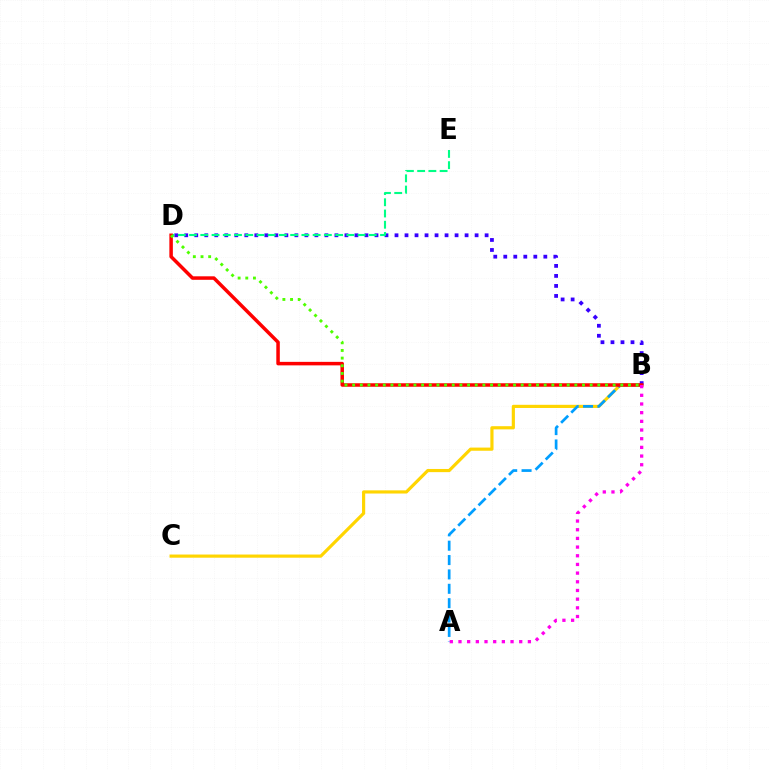{('B', 'C'): [{'color': '#ffd500', 'line_style': 'solid', 'thickness': 2.28}], ('A', 'B'): [{'color': '#009eff', 'line_style': 'dashed', 'thickness': 1.95}, {'color': '#ff00ed', 'line_style': 'dotted', 'thickness': 2.36}], ('B', 'D'): [{'color': '#3700ff', 'line_style': 'dotted', 'thickness': 2.72}, {'color': '#ff0000', 'line_style': 'solid', 'thickness': 2.52}, {'color': '#4fff00', 'line_style': 'dotted', 'thickness': 2.08}], ('D', 'E'): [{'color': '#00ff86', 'line_style': 'dashed', 'thickness': 1.53}]}